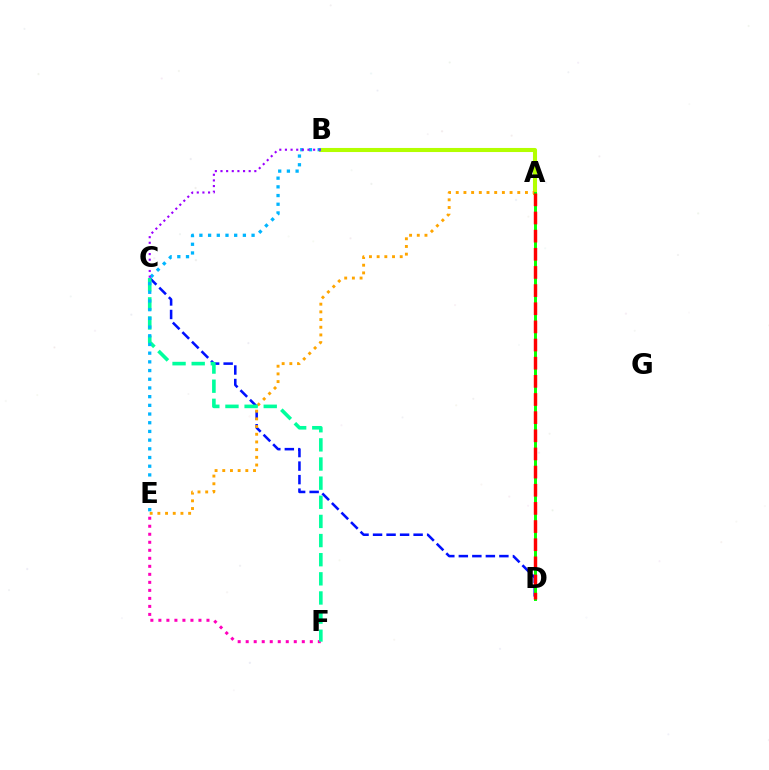{('E', 'F'): [{'color': '#ff00bd', 'line_style': 'dotted', 'thickness': 2.18}], ('C', 'D'): [{'color': '#0010ff', 'line_style': 'dashed', 'thickness': 1.84}], ('A', 'B'): [{'color': '#b3ff00', 'line_style': 'solid', 'thickness': 2.93}], ('A', 'E'): [{'color': '#ffa500', 'line_style': 'dotted', 'thickness': 2.09}], ('A', 'D'): [{'color': '#08ff00', 'line_style': 'solid', 'thickness': 2.14}, {'color': '#ff0000', 'line_style': 'dashed', 'thickness': 2.47}], ('C', 'F'): [{'color': '#00ff9d', 'line_style': 'dashed', 'thickness': 2.6}], ('B', 'E'): [{'color': '#00b5ff', 'line_style': 'dotted', 'thickness': 2.36}], ('B', 'C'): [{'color': '#9b00ff', 'line_style': 'dotted', 'thickness': 1.53}]}